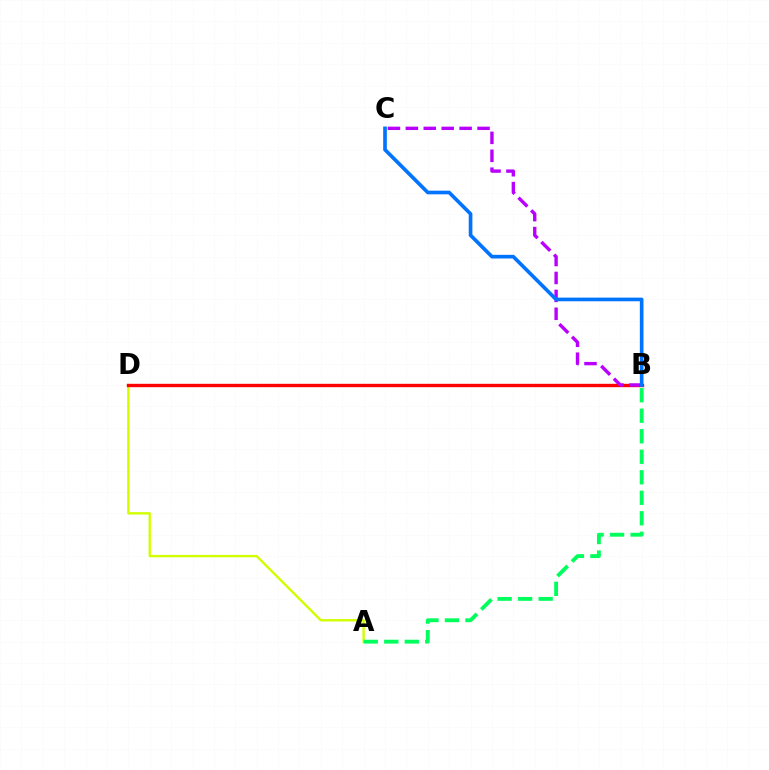{('A', 'D'): [{'color': '#d1ff00', 'line_style': 'solid', 'thickness': 1.72}], ('B', 'D'): [{'color': '#ff0000', 'line_style': 'solid', 'thickness': 2.43}], ('A', 'B'): [{'color': '#00ff5c', 'line_style': 'dashed', 'thickness': 2.79}], ('B', 'C'): [{'color': '#b900ff', 'line_style': 'dashed', 'thickness': 2.43}, {'color': '#0074ff', 'line_style': 'solid', 'thickness': 2.63}]}